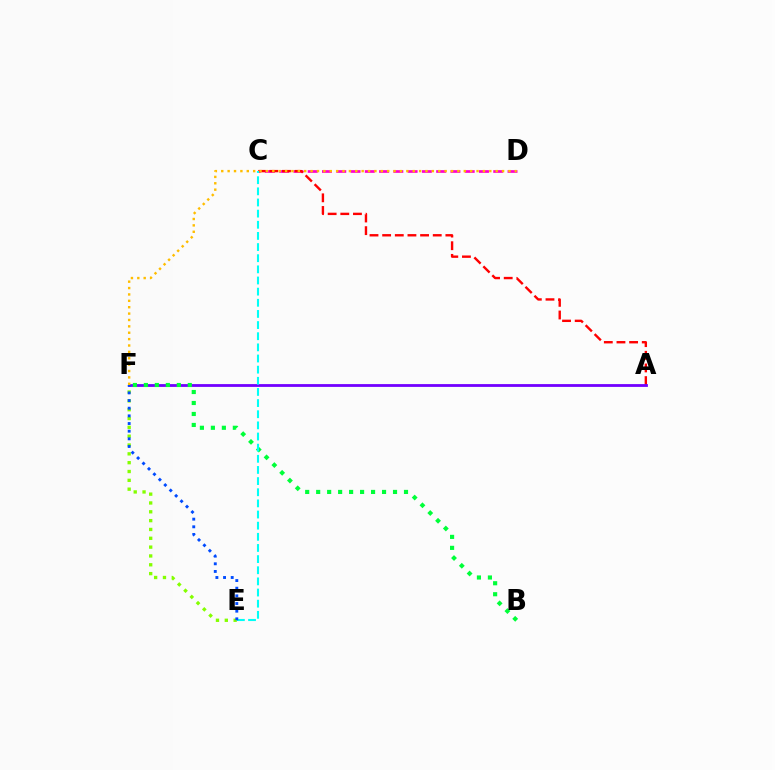{('C', 'D'): [{'color': '#ff00cf', 'line_style': 'dashed', 'thickness': 1.94}], ('A', 'C'): [{'color': '#ff0000', 'line_style': 'dashed', 'thickness': 1.72}], ('A', 'F'): [{'color': '#7200ff', 'line_style': 'solid', 'thickness': 2.02}], ('B', 'F'): [{'color': '#00ff39', 'line_style': 'dotted', 'thickness': 2.98}], ('C', 'E'): [{'color': '#00fff6', 'line_style': 'dashed', 'thickness': 1.51}], ('E', 'F'): [{'color': '#84ff00', 'line_style': 'dotted', 'thickness': 2.4}, {'color': '#004bff', 'line_style': 'dotted', 'thickness': 2.08}], ('D', 'F'): [{'color': '#ffbd00', 'line_style': 'dotted', 'thickness': 1.73}]}